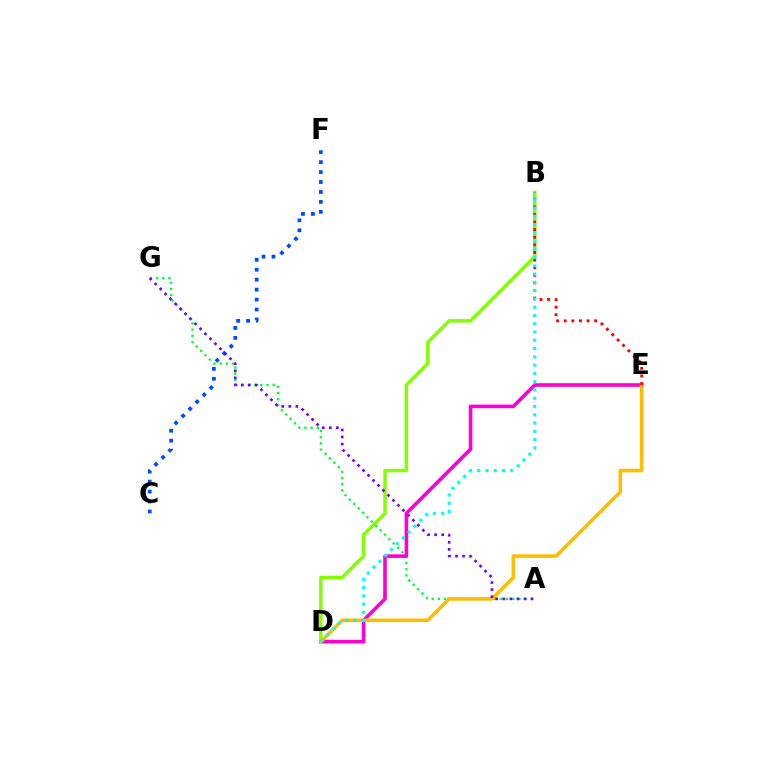{('B', 'D'): [{'color': '#84ff00', 'line_style': 'solid', 'thickness': 2.49}, {'color': '#00fff6', 'line_style': 'dotted', 'thickness': 2.25}], ('C', 'F'): [{'color': '#004bff', 'line_style': 'dotted', 'thickness': 2.7}], ('A', 'G'): [{'color': '#00ff39', 'line_style': 'dotted', 'thickness': 1.69}, {'color': '#7200ff', 'line_style': 'dotted', 'thickness': 1.92}], ('D', 'E'): [{'color': '#ff00cf', 'line_style': 'solid', 'thickness': 2.59}, {'color': '#ffbd00', 'line_style': 'solid', 'thickness': 2.57}], ('B', 'E'): [{'color': '#ff0000', 'line_style': 'dotted', 'thickness': 2.07}]}